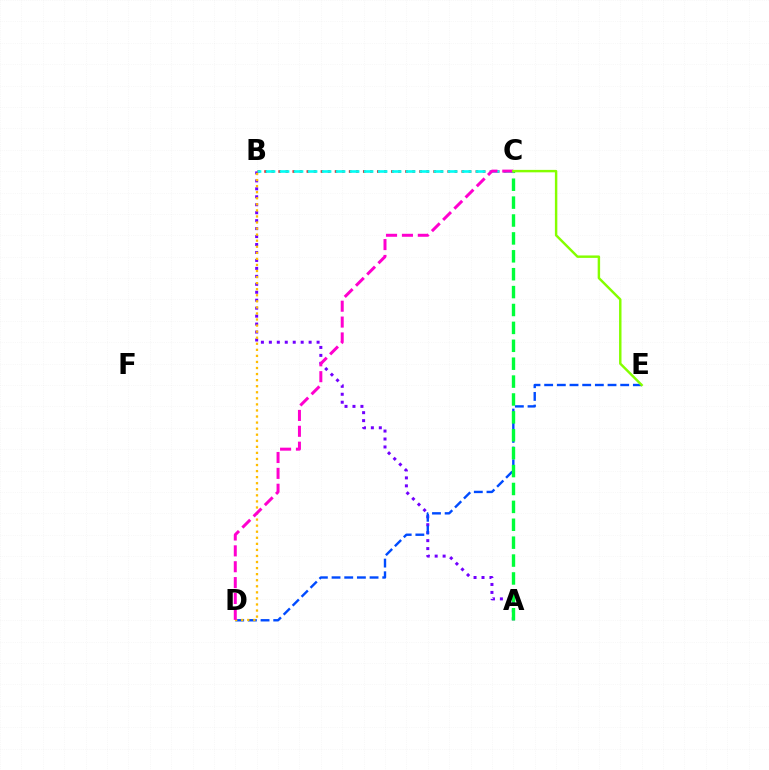{('A', 'B'): [{'color': '#7200ff', 'line_style': 'dotted', 'thickness': 2.16}], ('D', 'E'): [{'color': '#004bff', 'line_style': 'dashed', 'thickness': 1.72}], ('B', 'C'): [{'color': '#ff0000', 'line_style': 'dotted', 'thickness': 1.91}, {'color': '#00fff6', 'line_style': 'dashed', 'thickness': 1.9}], ('A', 'C'): [{'color': '#00ff39', 'line_style': 'dashed', 'thickness': 2.43}], ('B', 'D'): [{'color': '#ffbd00', 'line_style': 'dotted', 'thickness': 1.65}], ('C', 'D'): [{'color': '#ff00cf', 'line_style': 'dashed', 'thickness': 2.16}], ('C', 'E'): [{'color': '#84ff00', 'line_style': 'solid', 'thickness': 1.76}]}